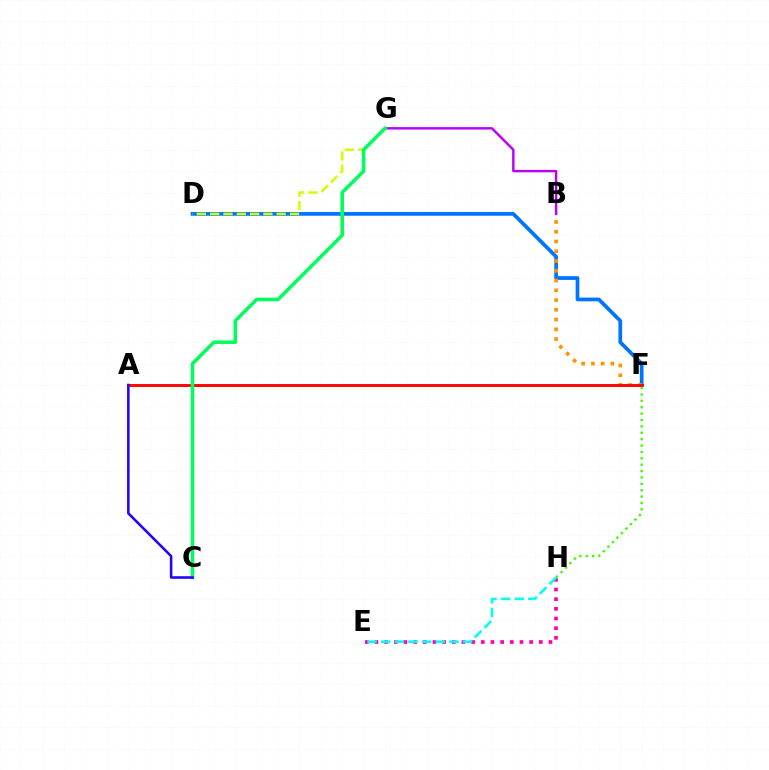{('D', 'F'): [{'color': '#0074ff', 'line_style': 'solid', 'thickness': 2.68}], ('B', 'F'): [{'color': '#ff9400', 'line_style': 'dotted', 'thickness': 2.65}], ('A', 'F'): [{'color': '#ff0000', 'line_style': 'solid', 'thickness': 2.07}], ('D', 'G'): [{'color': '#d1ff00', 'line_style': 'dashed', 'thickness': 1.81}], ('B', 'G'): [{'color': '#b900ff', 'line_style': 'solid', 'thickness': 1.75}], ('C', 'G'): [{'color': '#00ff5c', 'line_style': 'solid', 'thickness': 2.55}], ('A', 'C'): [{'color': '#2500ff', 'line_style': 'solid', 'thickness': 1.84}], ('E', 'H'): [{'color': '#ff00ac', 'line_style': 'dotted', 'thickness': 2.63}, {'color': '#00fff6', 'line_style': 'dashed', 'thickness': 1.85}], ('F', 'H'): [{'color': '#3dff00', 'line_style': 'dotted', 'thickness': 1.73}]}